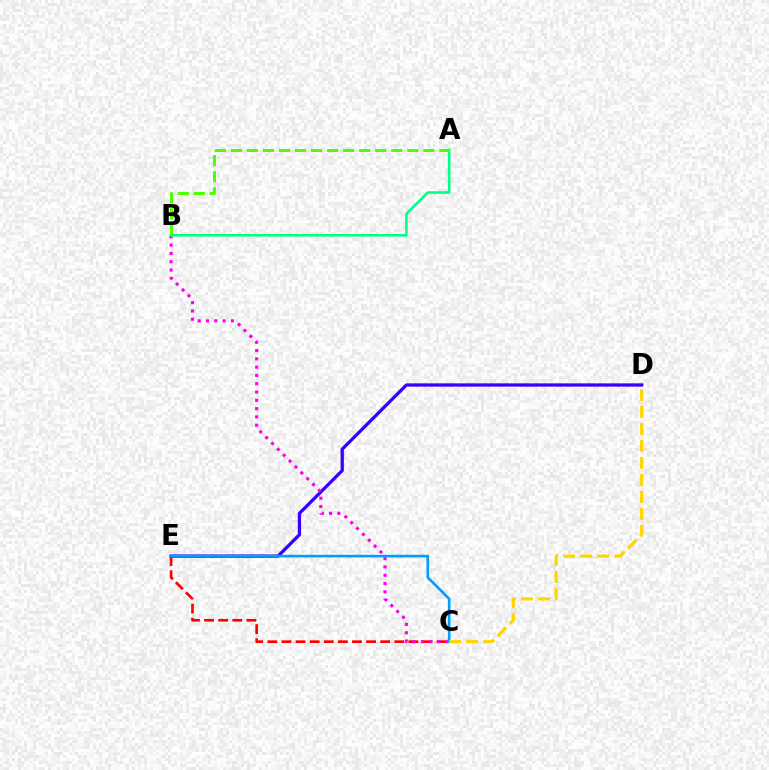{('C', 'E'): [{'color': '#ff0000', 'line_style': 'dashed', 'thickness': 1.92}, {'color': '#009eff', 'line_style': 'solid', 'thickness': 1.9}], ('D', 'E'): [{'color': '#3700ff', 'line_style': 'solid', 'thickness': 2.37}], ('B', 'C'): [{'color': '#ff00ed', 'line_style': 'dotted', 'thickness': 2.25}], ('A', 'B'): [{'color': '#00ff86', 'line_style': 'solid', 'thickness': 1.85}, {'color': '#4fff00', 'line_style': 'dashed', 'thickness': 2.18}], ('C', 'D'): [{'color': '#ffd500', 'line_style': 'dashed', 'thickness': 2.31}]}